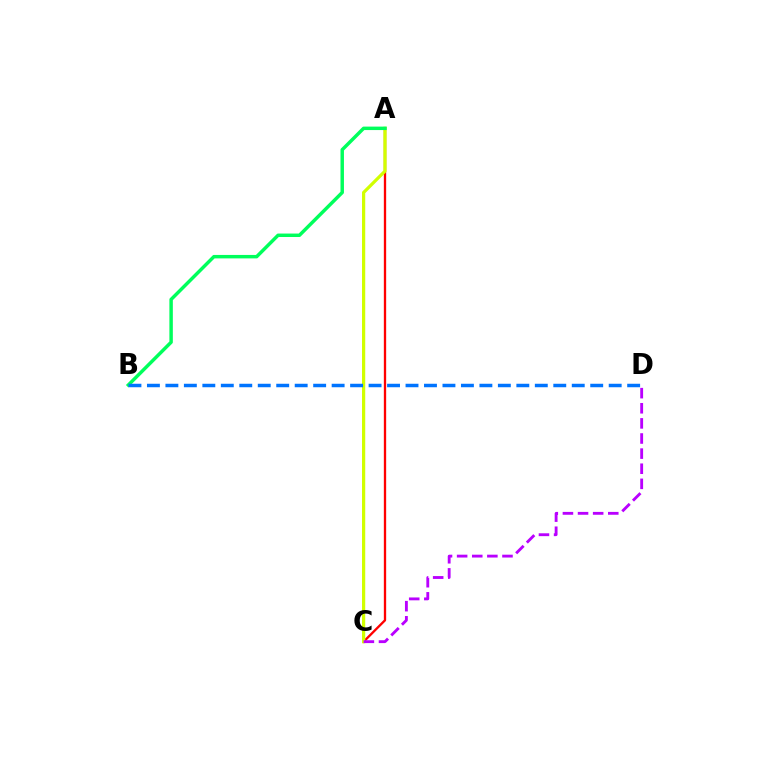{('A', 'C'): [{'color': '#ff0000', 'line_style': 'solid', 'thickness': 1.67}, {'color': '#d1ff00', 'line_style': 'solid', 'thickness': 2.32}], ('A', 'B'): [{'color': '#00ff5c', 'line_style': 'solid', 'thickness': 2.49}], ('B', 'D'): [{'color': '#0074ff', 'line_style': 'dashed', 'thickness': 2.51}], ('C', 'D'): [{'color': '#b900ff', 'line_style': 'dashed', 'thickness': 2.05}]}